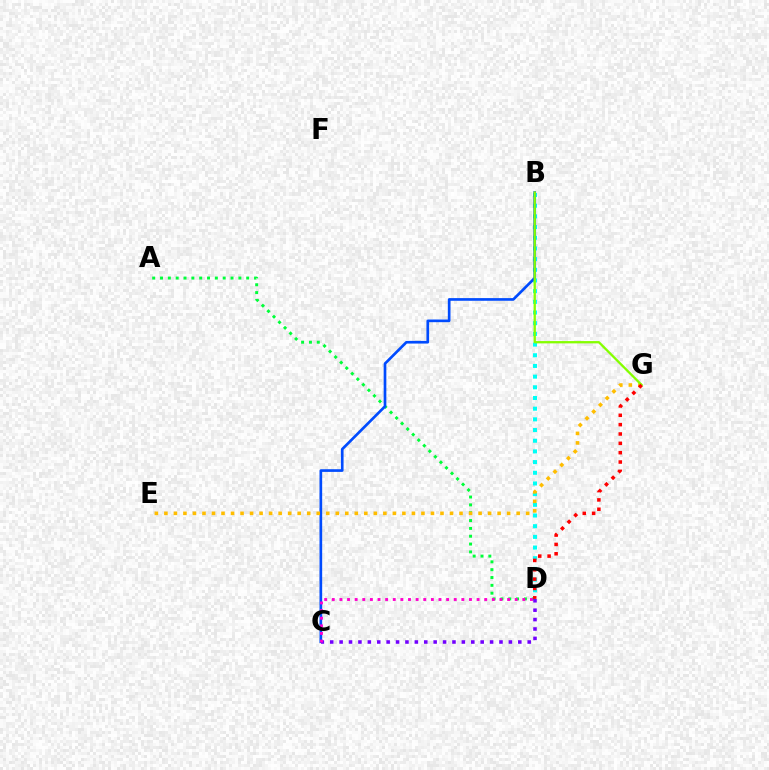{('B', 'D'): [{'color': '#00fff6', 'line_style': 'dotted', 'thickness': 2.9}], ('A', 'D'): [{'color': '#00ff39', 'line_style': 'dotted', 'thickness': 2.13}], ('B', 'C'): [{'color': '#004bff', 'line_style': 'solid', 'thickness': 1.93}], ('C', 'D'): [{'color': '#7200ff', 'line_style': 'dotted', 'thickness': 2.56}, {'color': '#ff00cf', 'line_style': 'dotted', 'thickness': 2.07}], ('E', 'G'): [{'color': '#ffbd00', 'line_style': 'dotted', 'thickness': 2.59}], ('B', 'G'): [{'color': '#84ff00', 'line_style': 'solid', 'thickness': 1.65}], ('D', 'G'): [{'color': '#ff0000', 'line_style': 'dotted', 'thickness': 2.54}]}